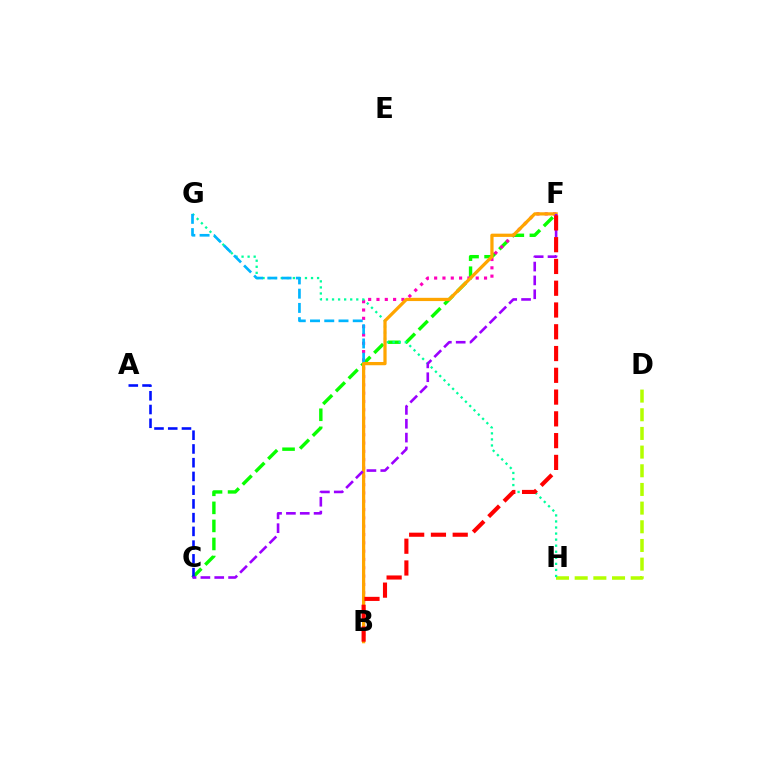{('C', 'F'): [{'color': '#08ff00', 'line_style': 'dashed', 'thickness': 2.45}, {'color': '#9b00ff', 'line_style': 'dashed', 'thickness': 1.88}], ('B', 'F'): [{'color': '#ff00bd', 'line_style': 'dotted', 'thickness': 2.26}, {'color': '#ffa500', 'line_style': 'solid', 'thickness': 2.34}, {'color': '#ff0000', 'line_style': 'dashed', 'thickness': 2.96}], ('A', 'C'): [{'color': '#0010ff', 'line_style': 'dashed', 'thickness': 1.87}], ('D', 'H'): [{'color': '#b3ff00', 'line_style': 'dashed', 'thickness': 2.54}], ('G', 'H'): [{'color': '#00ff9d', 'line_style': 'dotted', 'thickness': 1.65}], ('B', 'G'): [{'color': '#00b5ff', 'line_style': 'dashed', 'thickness': 1.94}]}